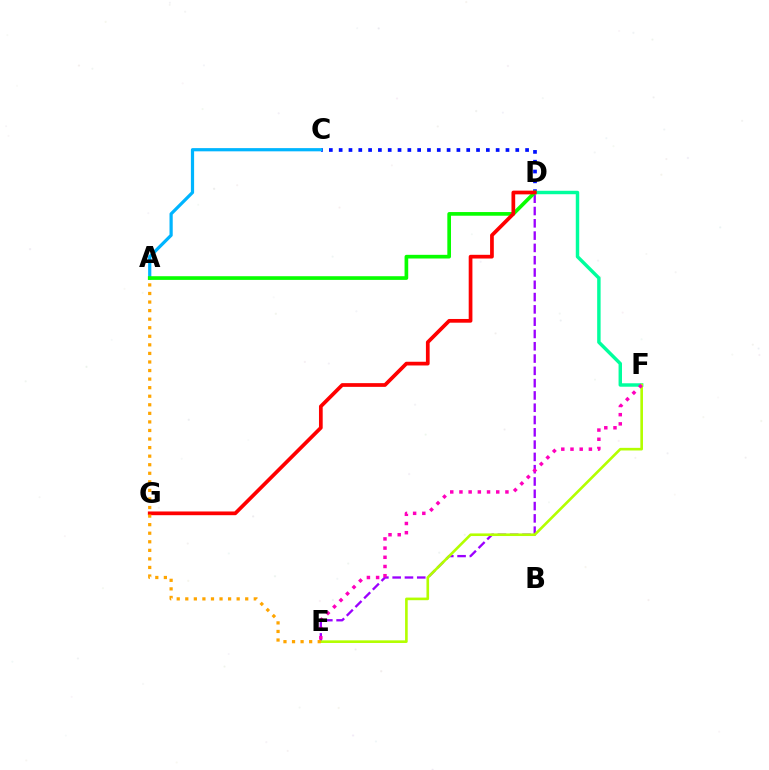{('C', 'D'): [{'color': '#0010ff', 'line_style': 'dotted', 'thickness': 2.67}], ('D', 'E'): [{'color': '#9b00ff', 'line_style': 'dashed', 'thickness': 1.67}], ('D', 'F'): [{'color': '#00ff9d', 'line_style': 'solid', 'thickness': 2.48}], ('A', 'C'): [{'color': '#00b5ff', 'line_style': 'solid', 'thickness': 2.31}], ('A', 'D'): [{'color': '#08ff00', 'line_style': 'solid', 'thickness': 2.64}], ('E', 'F'): [{'color': '#b3ff00', 'line_style': 'solid', 'thickness': 1.89}, {'color': '#ff00bd', 'line_style': 'dotted', 'thickness': 2.5}], ('D', 'G'): [{'color': '#ff0000', 'line_style': 'solid', 'thickness': 2.68}], ('A', 'E'): [{'color': '#ffa500', 'line_style': 'dotted', 'thickness': 2.33}]}